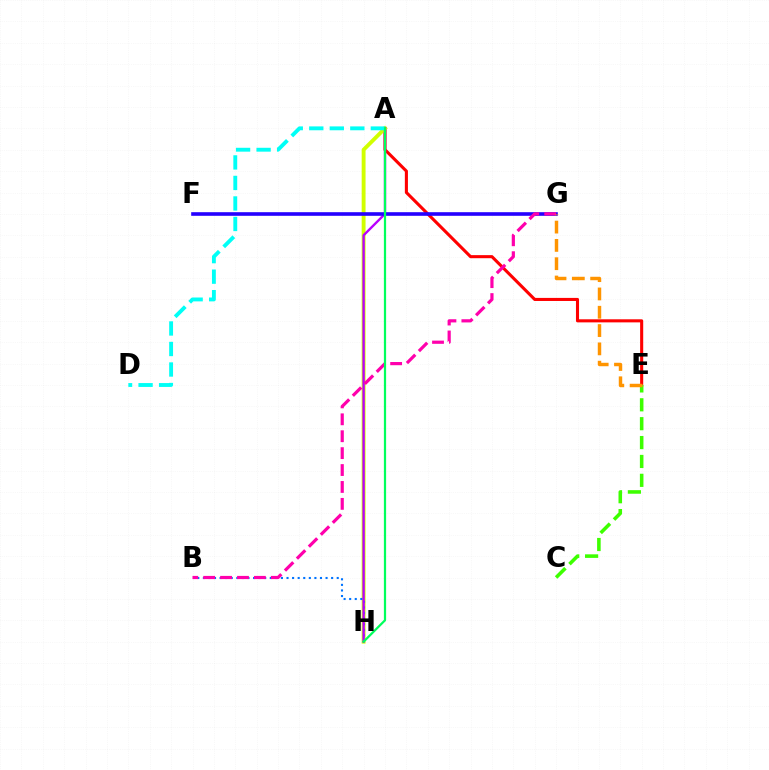{('A', 'E'): [{'color': '#ff0000', 'line_style': 'solid', 'thickness': 2.22}], ('A', 'H'): [{'color': '#d1ff00', 'line_style': 'solid', 'thickness': 2.79}, {'color': '#b900ff', 'line_style': 'solid', 'thickness': 1.7}, {'color': '#00ff5c', 'line_style': 'solid', 'thickness': 1.61}], ('B', 'H'): [{'color': '#0074ff', 'line_style': 'dotted', 'thickness': 1.52}], ('C', 'E'): [{'color': '#3dff00', 'line_style': 'dashed', 'thickness': 2.57}], ('A', 'D'): [{'color': '#00fff6', 'line_style': 'dashed', 'thickness': 2.79}], ('F', 'G'): [{'color': '#2500ff', 'line_style': 'solid', 'thickness': 2.61}], ('B', 'G'): [{'color': '#ff00ac', 'line_style': 'dashed', 'thickness': 2.3}], ('E', 'G'): [{'color': '#ff9400', 'line_style': 'dashed', 'thickness': 2.49}]}